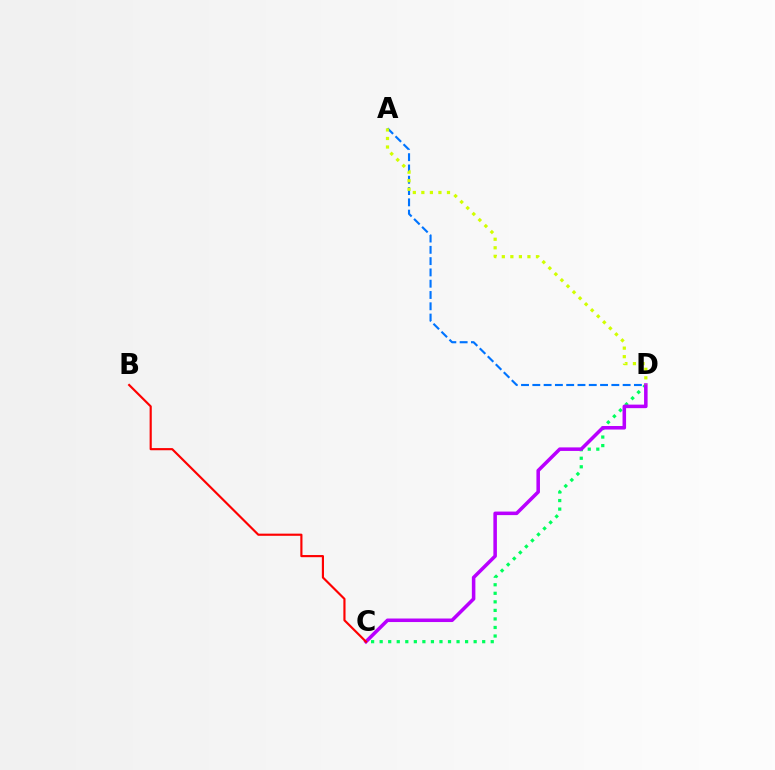{('A', 'D'): [{'color': '#0074ff', 'line_style': 'dashed', 'thickness': 1.53}, {'color': '#d1ff00', 'line_style': 'dotted', 'thickness': 2.32}], ('C', 'D'): [{'color': '#00ff5c', 'line_style': 'dotted', 'thickness': 2.32}, {'color': '#b900ff', 'line_style': 'solid', 'thickness': 2.55}], ('B', 'C'): [{'color': '#ff0000', 'line_style': 'solid', 'thickness': 1.55}]}